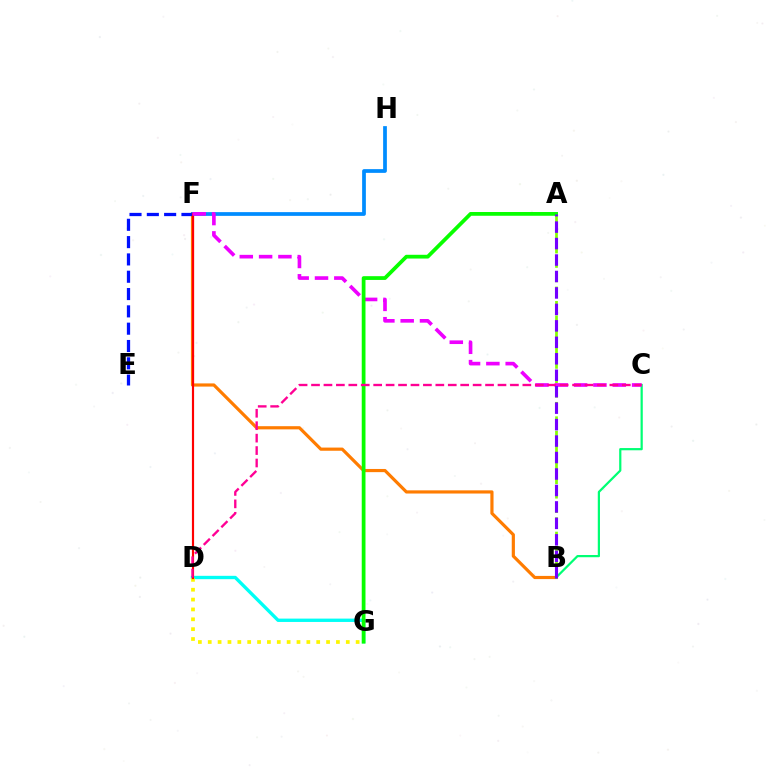{('A', 'B'): [{'color': '#84ff00', 'line_style': 'dashed', 'thickness': 1.96}, {'color': '#7200ff', 'line_style': 'dashed', 'thickness': 2.24}], ('B', 'F'): [{'color': '#ff7c00', 'line_style': 'solid', 'thickness': 2.29}], ('D', 'G'): [{'color': '#00fff6', 'line_style': 'solid', 'thickness': 2.41}, {'color': '#fcf500', 'line_style': 'dotted', 'thickness': 2.68}], ('F', 'H'): [{'color': '#008cff', 'line_style': 'solid', 'thickness': 2.69}], ('B', 'C'): [{'color': '#00ff74', 'line_style': 'solid', 'thickness': 1.6}], ('E', 'F'): [{'color': '#0010ff', 'line_style': 'dashed', 'thickness': 2.35}], ('D', 'F'): [{'color': '#ff0000', 'line_style': 'solid', 'thickness': 1.56}], ('C', 'F'): [{'color': '#ee00ff', 'line_style': 'dashed', 'thickness': 2.62}], ('A', 'G'): [{'color': '#08ff00', 'line_style': 'solid', 'thickness': 2.71}], ('C', 'D'): [{'color': '#ff0094', 'line_style': 'dashed', 'thickness': 1.69}]}